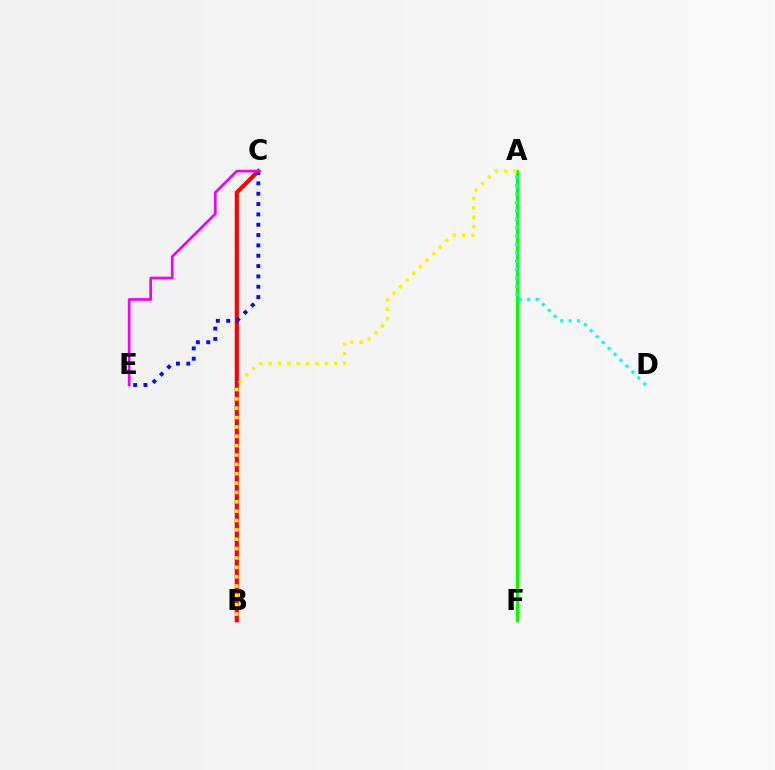{('A', 'F'): [{'color': '#08ff00', 'line_style': 'solid', 'thickness': 2.32}], ('B', 'C'): [{'color': '#ff0000', 'line_style': 'solid', 'thickness': 2.98}], ('A', 'D'): [{'color': '#00fff6', 'line_style': 'dotted', 'thickness': 2.28}], ('C', 'E'): [{'color': '#0010ff', 'line_style': 'dotted', 'thickness': 2.81}, {'color': '#ee00ff', 'line_style': 'solid', 'thickness': 1.94}], ('A', 'B'): [{'color': '#fcf500', 'line_style': 'dotted', 'thickness': 2.54}]}